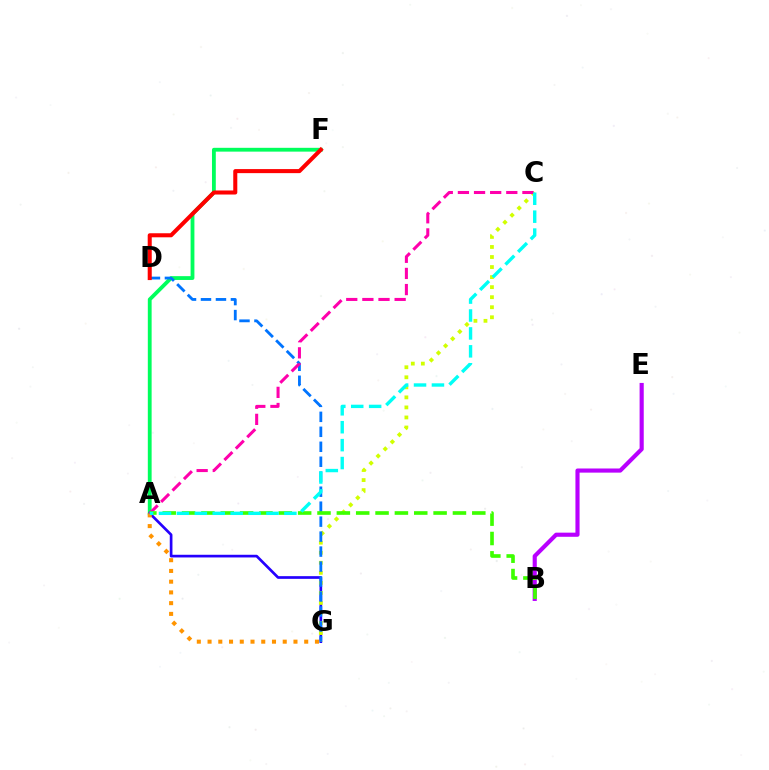{('A', 'F'): [{'color': '#00ff5c', 'line_style': 'solid', 'thickness': 2.75}], ('A', 'G'): [{'color': '#2500ff', 'line_style': 'solid', 'thickness': 1.93}, {'color': '#ff9400', 'line_style': 'dotted', 'thickness': 2.92}], ('C', 'G'): [{'color': '#d1ff00', 'line_style': 'dotted', 'thickness': 2.73}], ('D', 'G'): [{'color': '#0074ff', 'line_style': 'dashed', 'thickness': 2.03}], ('D', 'F'): [{'color': '#ff0000', 'line_style': 'solid', 'thickness': 2.91}], ('A', 'C'): [{'color': '#ff00ac', 'line_style': 'dashed', 'thickness': 2.19}, {'color': '#00fff6', 'line_style': 'dashed', 'thickness': 2.43}], ('B', 'E'): [{'color': '#b900ff', 'line_style': 'solid', 'thickness': 2.98}], ('A', 'B'): [{'color': '#3dff00', 'line_style': 'dashed', 'thickness': 2.63}]}